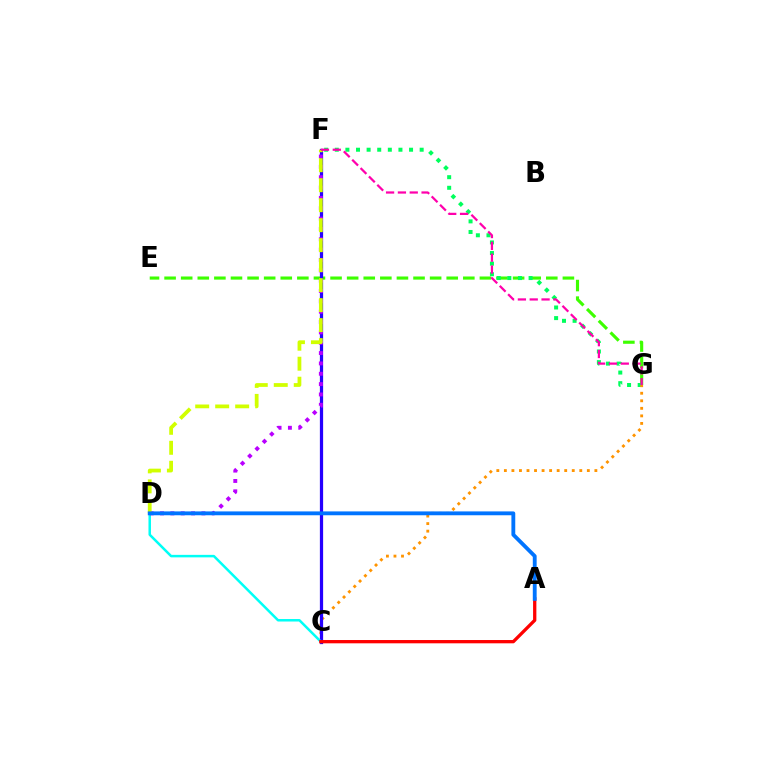{('E', 'G'): [{'color': '#3dff00', 'line_style': 'dashed', 'thickness': 2.25}], ('F', 'G'): [{'color': '#00ff5c', 'line_style': 'dotted', 'thickness': 2.88}, {'color': '#ff00ac', 'line_style': 'dashed', 'thickness': 1.61}], ('C', 'G'): [{'color': '#ff9400', 'line_style': 'dotted', 'thickness': 2.05}], ('C', 'F'): [{'color': '#2500ff', 'line_style': 'solid', 'thickness': 2.33}], ('C', 'D'): [{'color': '#00fff6', 'line_style': 'solid', 'thickness': 1.8}], ('A', 'C'): [{'color': '#ff0000', 'line_style': 'solid', 'thickness': 2.37}], ('D', 'F'): [{'color': '#b900ff', 'line_style': 'dotted', 'thickness': 2.81}, {'color': '#d1ff00', 'line_style': 'dashed', 'thickness': 2.72}], ('A', 'D'): [{'color': '#0074ff', 'line_style': 'solid', 'thickness': 2.77}]}